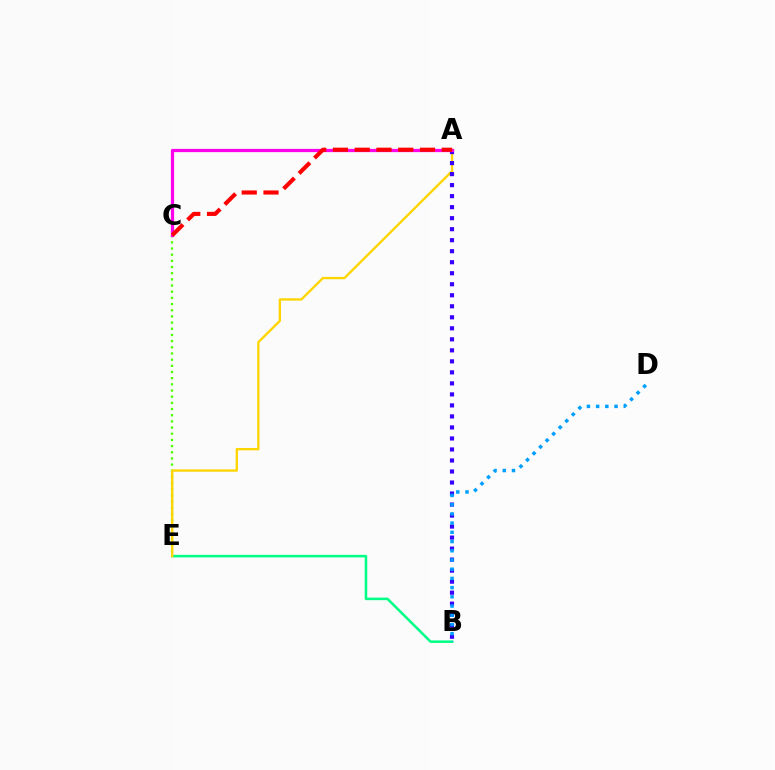{('C', 'E'): [{'color': '#4fff00', 'line_style': 'dotted', 'thickness': 1.68}], ('B', 'E'): [{'color': '#00ff86', 'line_style': 'solid', 'thickness': 1.83}], ('A', 'E'): [{'color': '#ffd500', 'line_style': 'solid', 'thickness': 1.69}], ('A', 'B'): [{'color': '#3700ff', 'line_style': 'dotted', 'thickness': 2.99}], ('A', 'C'): [{'color': '#ff00ed', 'line_style': 'solid', 'thickness': 2.33}, {'color': '#ff0000', 'line_style': 'dashed', 'thickness': 2.96}], ('B', 'D'): [{'color': '#009eff', 'line_style': 'dotted', 'thickness': 2.5}]}